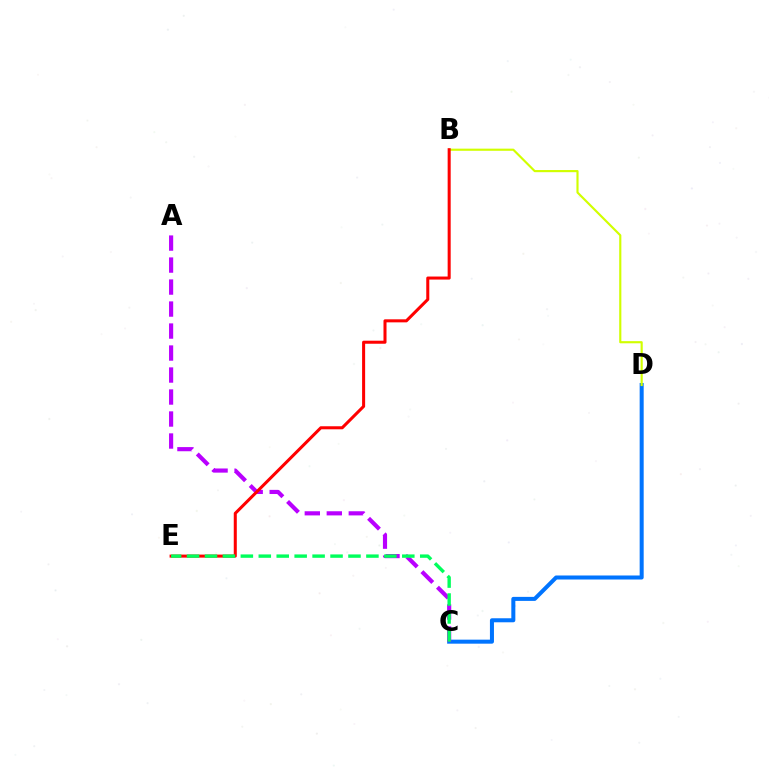{('C', 'D'): [{'color': '#0074ff', 'line_style': 'solid', 'thickness': 2.9}], ('B', 'D'): [{'color': '#d1ff00', 'line_style': 'solid', 'thickness': 1.55}], ('A', 'C'): [{'color': '#b900ff', 'line_style': 'dashed', 'thickness': 2.99}], ('B', 'E'): [{'color': '#ff0000', 'line_style': 'solid', 'thickness': 2.19}], ('C', 'E'): [{'color': '#00ff5c', 'line_style': 'dashed', 'thickness': 2.44}]}